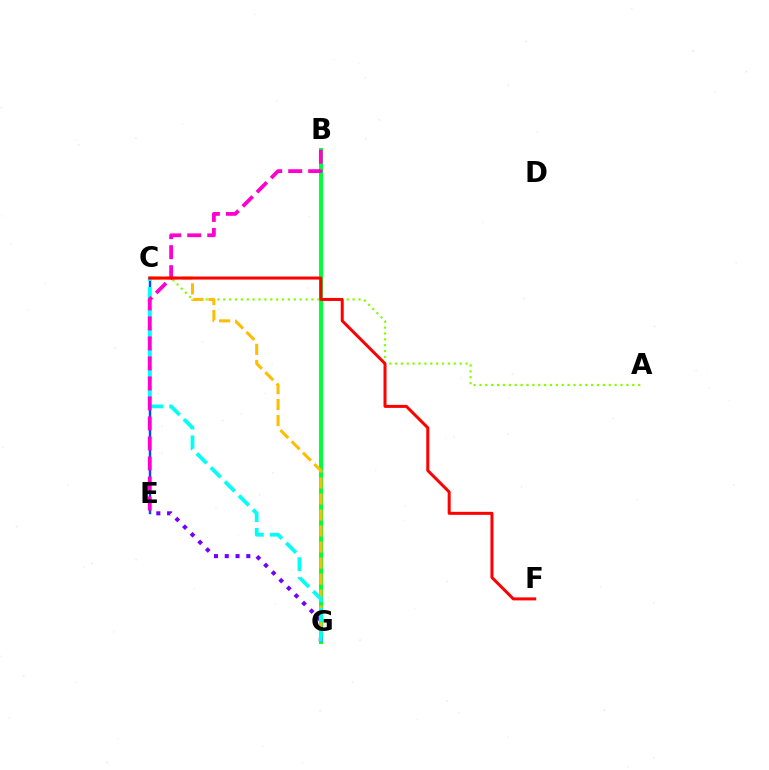{('B', 'G'): [{'color': '#00ff39', 'line_style': 'solid', 'thickness': 2.87}], ('A', 'C'): [{'color': '#84ff00', 'line_style': 'dotted', 'thickness': 1.6}], ('C', 'E'): [{'color': '#004bff', 'line_style': 'solid', 'thickness': 1.74}], ('C', 'G'): [{'color': '#ffbd00', 'line_style': 'dashed', 'thickness': 2.18}, {'color': '#00fff6', 'line_style': 'dashed', 'thickness': 2.7}], ('E', 'G'): [{'color': '#7200ff', 'line_style': 'dotted', 'thickness': 2.93}], ('B', 'E'): [{'color': '#ff00cf', 'line_style': 'dashed', 'thickness': 2.72}], ('C', 'F'): [{'color': '#ff0000', 'line_style': 'solid', 'thickness': 2.16}]}